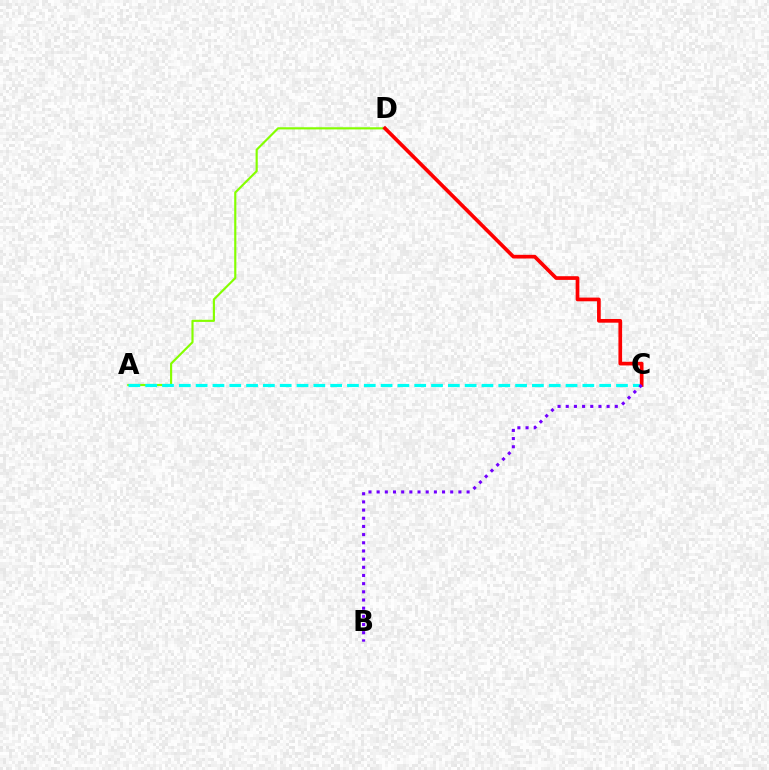{('A', 'D'): [{'color': '#84ff00', 'line_style': 'solid', 'thickness': 1.55}], ('A', 'C'): [{'color': '#00fff6', 'line_style': 'dashed', 'thickness': 2.28}], ('C', 'D'): [{'color': '#ff0000', 'line_style': 'solid', 'thickness': 2.66}], ('B', 'C'): [{'color': '#7200ff', 'line_style': 'dotted', 'thickness': 2.22}]}